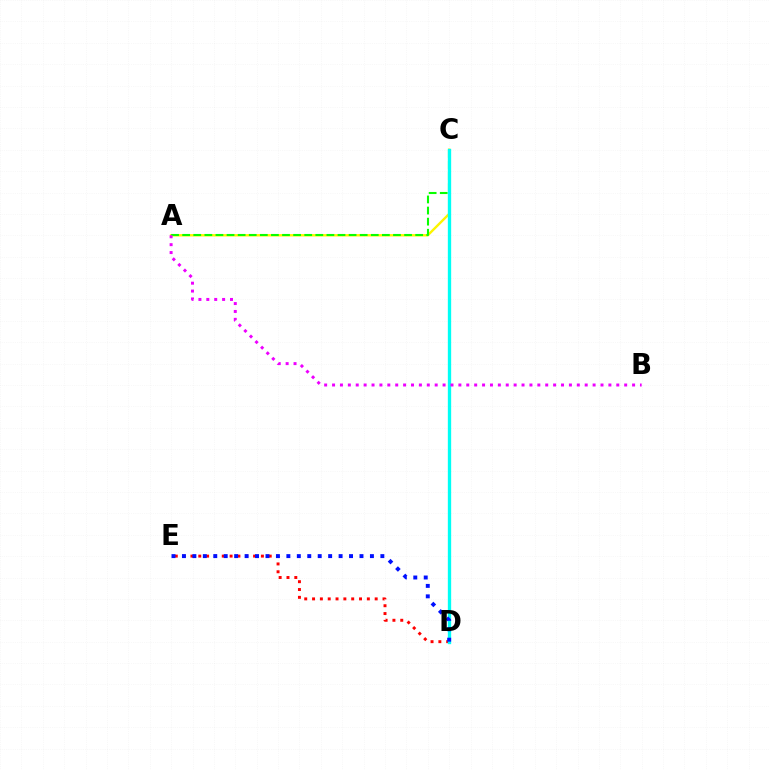{('A', 'C'): [{'color': '#fcf500', 'line_style': 'solid', 'thickness': 1.73}, {'color': '#08ff00', 'line_style': 'dashed', 'thickness': 1.51}], ('D', 'E'): [{'color': '#ff0000', 'line_style': 'dotted', 'thickness': 2.13}, {'color': '#0010ff', 'line_style': 'dotted', 'thickness': 2.84}], ('C', 'D'): [{'color': '#00fff6', 'line_style': 'solid', 'thickness': 2.4}], ('A', 'B'): [{'color': '#ee00ff', 'line_style': 'dotted', 'thickness': 2.15}]}